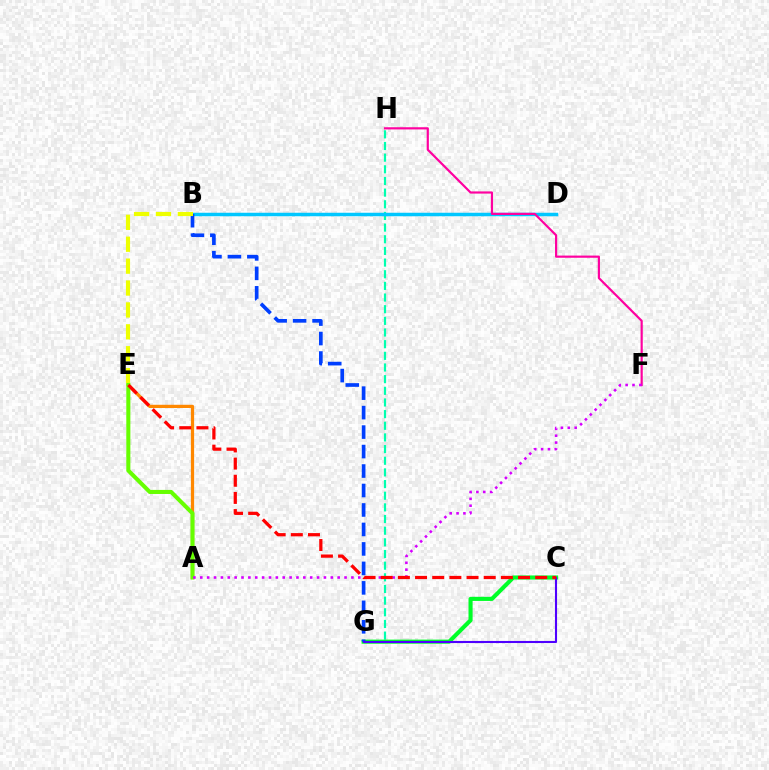{('G', 'H'): [{'color': '#00ffaf', 'line_style': 'dashed', 'thickness': 1.58}], ('C', 'G'): [{'color': '#00ff27', 'line_style': 'solid', 'thickness': 2.95}, {'color': '#4f00ff', 'line_style': 'solid', 'thickness': 1.51}], ('A', 'E'): [{'color': '#ff8800', 'line_style': 'solid', 'thickness': 2.32}, {'color': '#66ff00', 'line_style': 'solid', 'thickness': 2.93}], ('B', 'D'): [{'color': '#00c7ff', 'line_style': 'solid', 'thickness': 2.51}], ('B', 'G'): [{'color': '#003fff', 'line_style': 'dashed', 'thickness': 2.65}], ('F', 'H'): [{'color': '#ff00a0', 'line_style': 'solid', 'thickness': 1.57}], ('B', 'E'): [{'color': '#eeff00', 'line_style': 'dashed', 'thickness': 2.97}], ('A', 'F'): [{'color': '#d600ff', 'line_style': 'dotted', 'thickness': 1.87}], ('C', 'E'): [{'color': '#ff0000', 'line_style': 'dashed', 'thickness': 2.33}]}